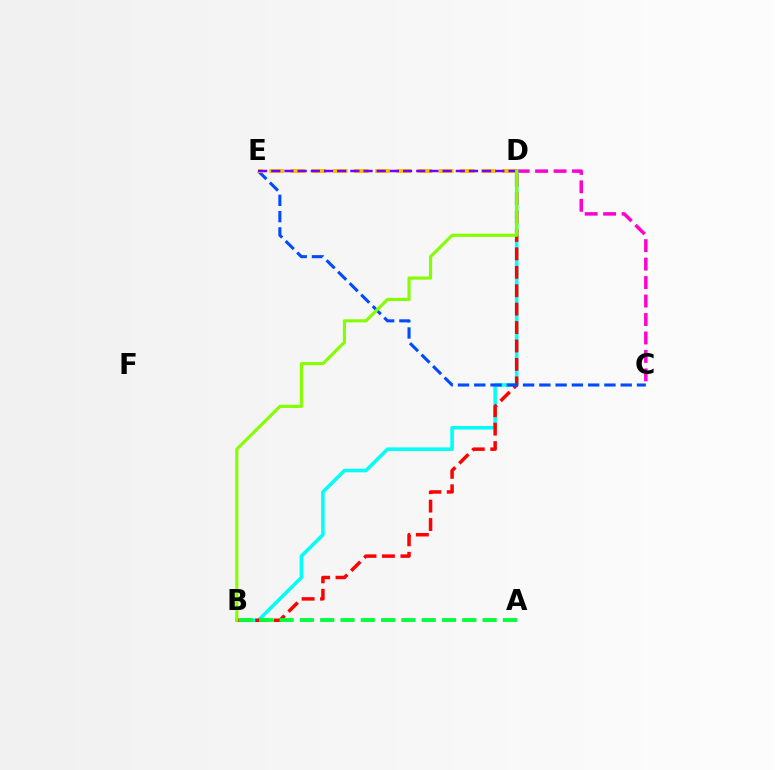{('C', 'D'): [{'color': '#ff00cf', 'line_style': 'dashed', 'thickness': 2.51}], ('B', 'D'): [{'color': '#00fff6', 'line_style': 'solid', 'thickness': 2.55}, {'color': '#ff0000', 'line_style': 'dashed', 'thickness': 2.5}, {'color': '#84ff00', 'line_style': 'solid', 'thickness': 2.26}], ('A', 'B'): [{'color': '#00ff39', 'line_style': 'dashed', 'thickness': 2.76}], ('C', 'E'): [{'color': '#004bff', 'line_style': 'dashed', 'thickness': 2.21}], ('D', 'E'): [{'color': '#ffbd00', 'line_style': 'dashed', 'thickness': 2.88}, {'color': '#7200ff', 'line_style': 'dashed', 'thickness': 1.79}]}